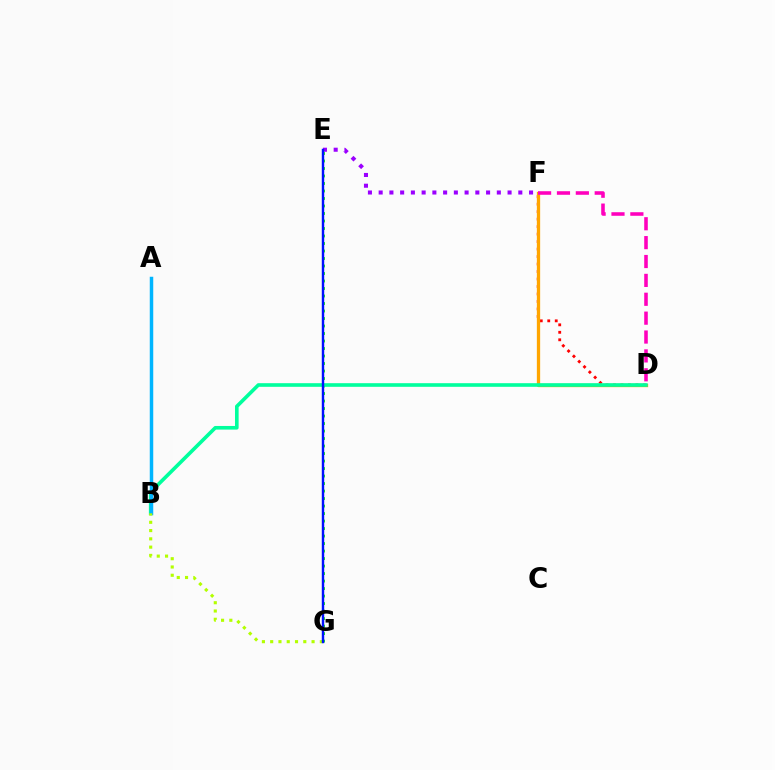{('D', 'F'): [{'color': '#ff0000', 'line_style': 'dotted', 'thickness': 2.03}, {'color': '#ffa500', 'line_style': 'solid', 'thickness': 2.37}, {'color': '#ff00bd', 'line_style': 'dashed', 'thickness': 2.56}], ('E', 'G'): [{'color': '#08ff00', 'line_style': 'dotted', 'thickness': 2.04}, {'color': '#0010ff', 'line_style': 'solid', 'thickness': 1.75}], ('E', 'F'): [{'color': '#9b00ff', 'line_style': 'dotted', 'thickness': 2.92}], ('B', 'D'): [{'color': '#00ff9d', 'line_style': 'solid', 'thickness': 2.61}], ('A', 'B'): [{'color': '#00b5ff', 'line_style': 'solid', 'thickness': 2.51}], ('B', 'G'): [{'color': '#b3ff00', 'line_style': 'dotted', 'thickness': 2.25}]}